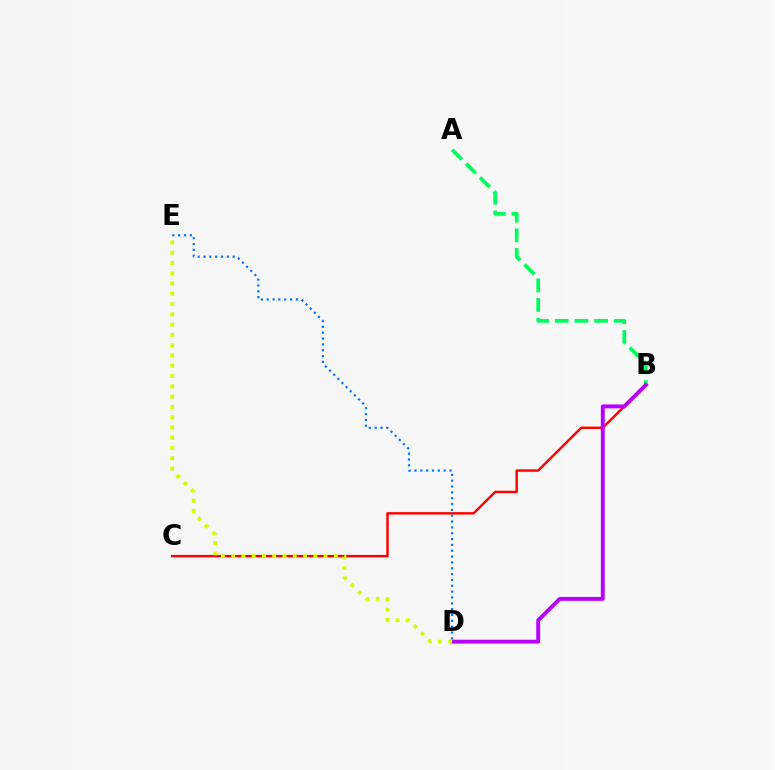{('B', 'C'): [{'color': '#ff0000', 'line_style': 'solid', 'thickness': 1.75}], ('A', 'B'): [{'color': '#00ff5c', 'line_style': 'dashed', 'thickness': 2.67}], ('B', 'D'): [{'color': '#b900ff', 'line_style': 'solid', 'thickness': 2.81}], ('D', 'E'): [{'color': '#d1ff00', 'line_style': 'dotted', 'thickness': 2.79}, {'color': '#0074ff', 'line_style': 'dotted', 'thickness': 1.59}]}